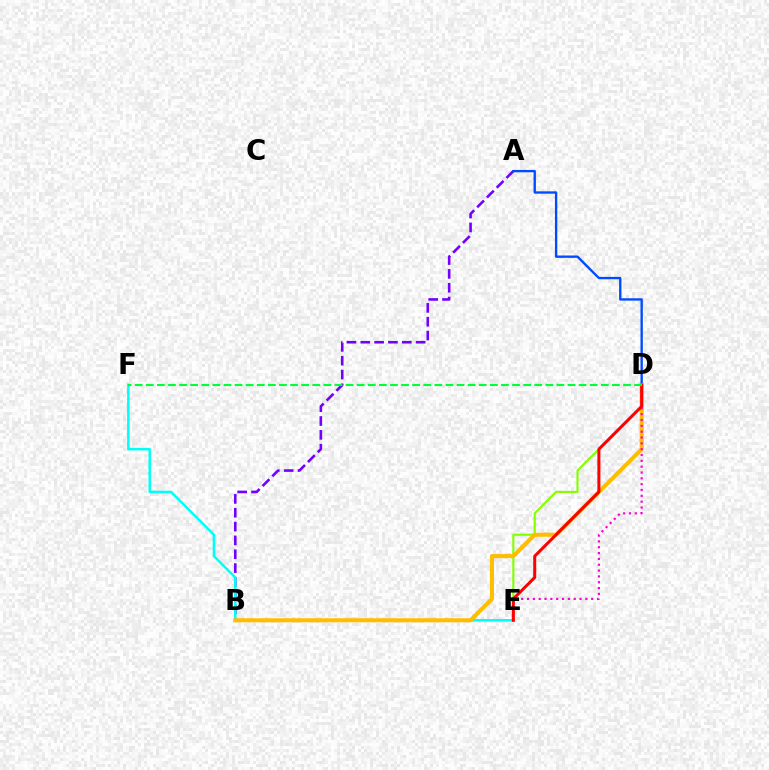{('D', 'E'): [{'color': '#84ff00', 'line_style': 'solid', 'thickness': 1.53}, {'color': '#ff00cf', 'line_style': 'dotted', 'thickness': 1.58}, {'color': '#ff0000', 'line_style': 'solid', 'thickness': 2.18}], ('A', 'B'): [{'color': '#7200ff', 'line_style': 'dashed', 'thickness': 1.88}], ('A', 'D'): [{'color': '#004bff', 'line_style': 'solid', 'thickness': 1.69}], ('E', 'F'): [{'color': '#00fff6', 'line_style': 'solid', 'thickness': 1.8}], ('B', 'D'): [{'color': '#ffbd00', 'line_style': 'solid', 'thickness': 2.92}], ('D', 'F'): [{'color': '#00ff39', 'line_style': 'dashed', 'thickness': 1.51}]}